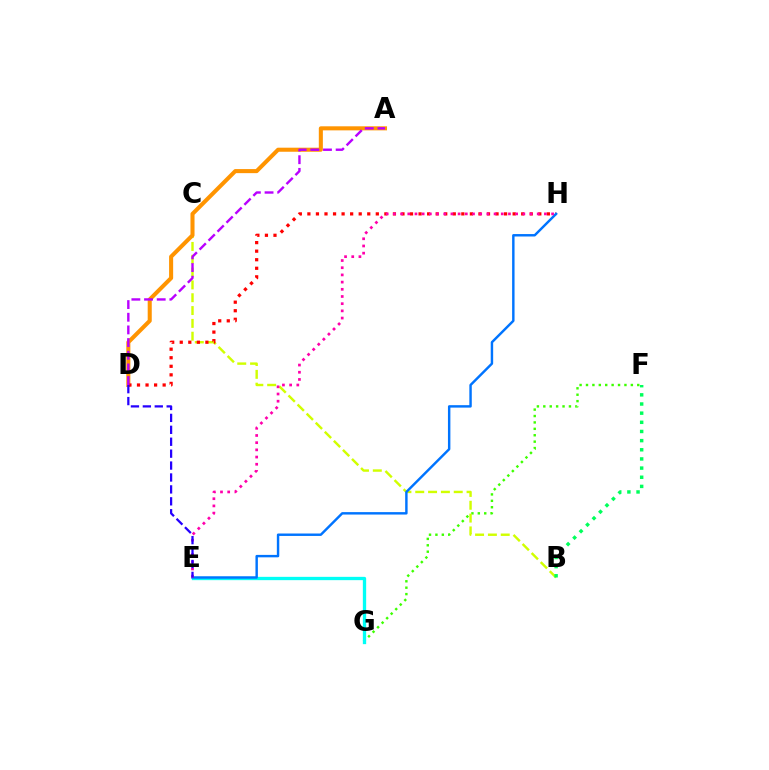{('F', 'G'): [{'color': '#3dff00', 'line_style': 'dotted', 'thickness': 1.74}], ('B', 'C'): [{'color': '#d1ff00', 'line_style': 'dashed', 'thickness': 1.74}], ('A', 'D'): [{'color': '#ff9400', 'line_style': 'solid', 'thickness': 2.92}, {'color': '#b900ff', 'line_style': 'dashed', 'thickness': 1.72}], ('B', 'F'): [{'color': '#00ff5c', 'line_style': 'dotted', 'thickness': 2.49}], ('D', 'H'): [{'color': '#ff0000', 'line_style': 'dotted', 'thickness': 2.32}], ('E', 'G'): [{'color': '#00fff6', 'line_style': 'solid', 'thickness': 2.39}], ('E', 'H'): [{'color': '#0074ff', 'line_style': 'solid', 'thickness': 1.75}, {'color': '#ff00ac', 'line_style': 'dotted', 'thickness': 1.95}], ('D', 'E'): [{'color': '#2500ff', 'line_style': 'dashed', 'thickness': 1.62}]}